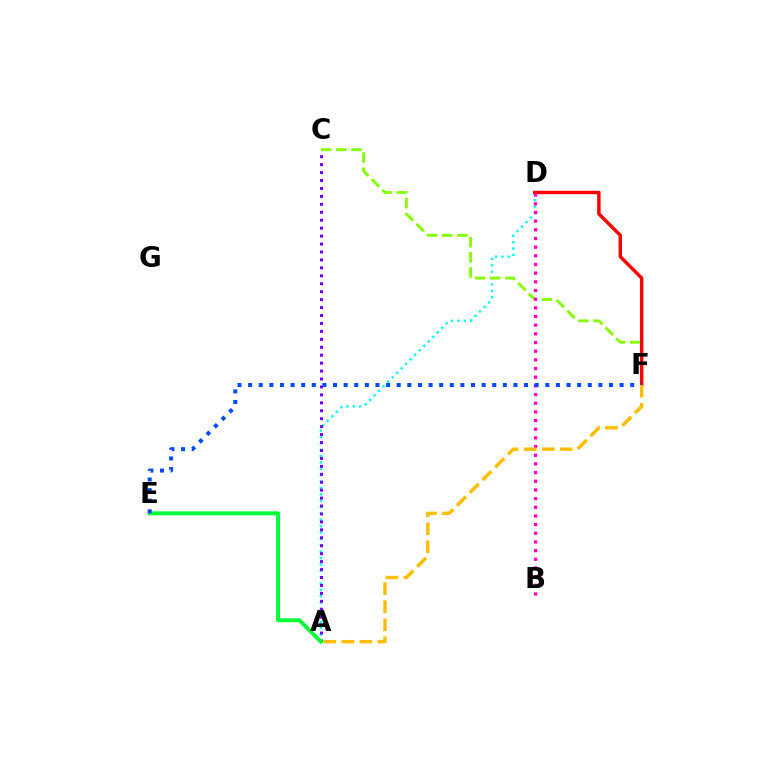{('A', 'D'): [{'color': '#00fff6', 'line_style': 'dotted', 'thickness': 1.73}], ('C', 'F'): [{'color': '#84ff00', 'line_style': 'dashed', 'thickness': 2.06}], ('A', 'C'): [{'color': '#7200ff', 'line_style': 'dotted', 'thickness': 2.16}], ('A', 'E'): [{'color': '#00ff39', 'line_style': 'solid', 'thickness': 2.82}], ('D', 'F'): [{'color': '#ff0000', 'line_style': 'solid', 'thickness': 2.47}], ('B', 'D'): [{'color': '#ff00cf', 'line_style': 'dotted', 'thickness': 2.36}], ('E', 'F'): [{'color': '#004bff', 'line_style': 'dotted', 'thickness': 2.88}], ('A', 'F'): [{'color': '#ffbd00', 'line_style': 'dashed', 'thickness': 2.45}]}